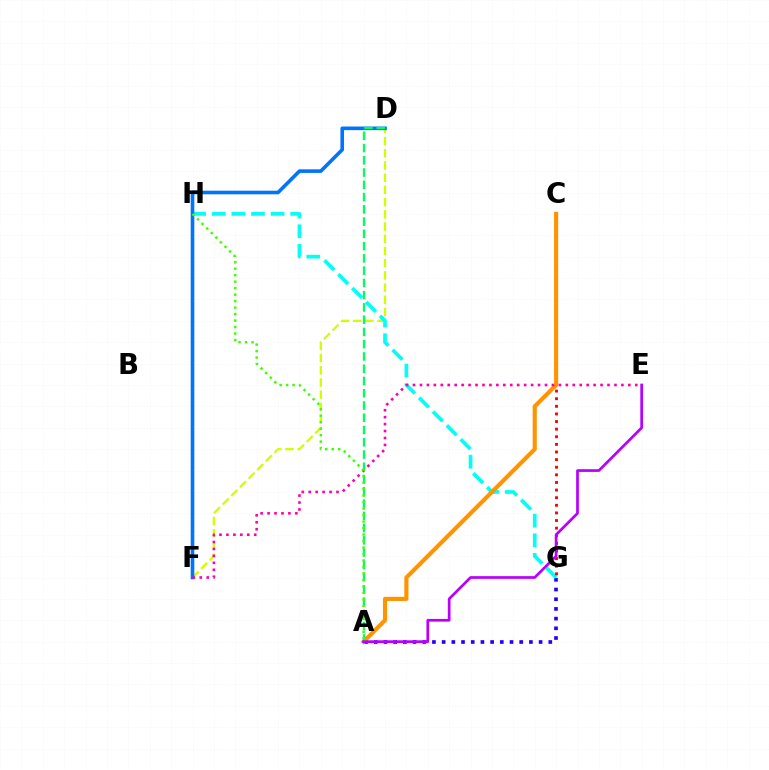{('A', 'G'): [{'color': '#2500ff', 'line_style': 'dotted', 'thickness': 2.63}], ('D', 'F'): [{'color': '#d1ff00', 'line_style': 'dashed', 'thickness': 1.66}, {'color': '#0074ff', 'line_style': 'solid', 'thickness': 2.6}], ('G', 'H'): [{'color': '#00fff6', 'line_style': 'dashed', 'thickness': 2.66}], ('C', 'G'): [{'color': '#ff0000', 'line_style': 'dotted', 'thickness': 2.07}], ('A', 'C'): [{'color': '#ff9400', 'line_style': 'solid', 'thickness': 2.97}], ('A', 'D'): [{'color': '#00ff5c', 'line_style': 'dashed', 'thickness': 1.67}], ('A', 'E'): [{'color': '#b900ff', 'line_style': 'solid', 'thickness': 1.96}], ('E', 'F'): [{'color': '#ff00ac', 'line_style': 'dotted', 'thickness': 1.89}], ('A', 'H'): [{'color': '#3dff00', 'line_style': 'dotted', 'thickness': 1.76}]}